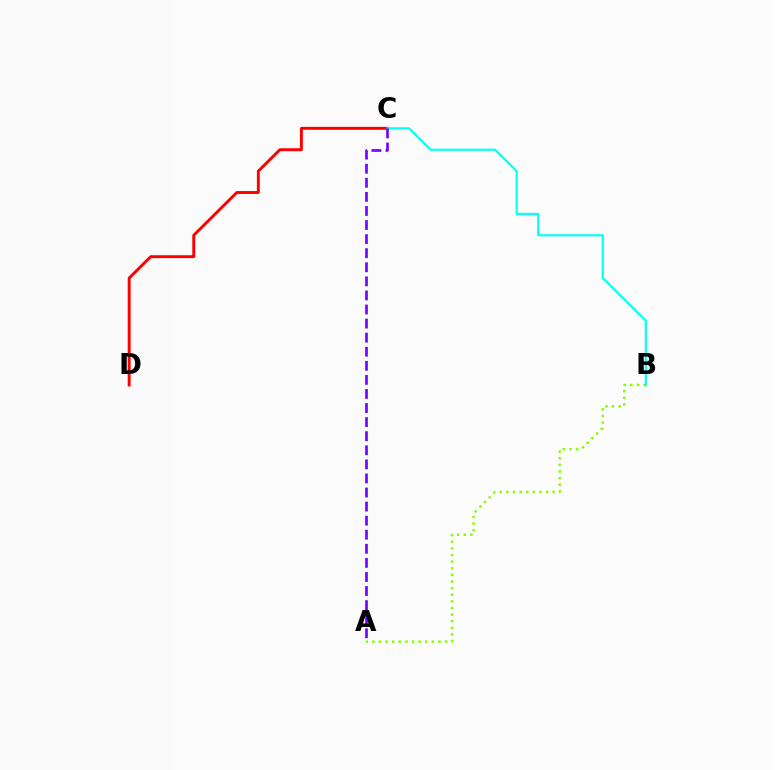{('A', 'B'): [{'color': '#84ff00', 'line_style': 'dotted', 'thickness': 1.8}], ('C', 'D'): [{'color': '#ff0000', 'line_style': 'solid', 'thickness': 2.1}], ('B', 'C'): [{'color': '#00fff6', 'line_style': 'solid', 'thickness': 1.52}], ('A', 'C'): [{'color': '#7200ff', 'line_style': 'dashed', 'thickness': 1.91}]}